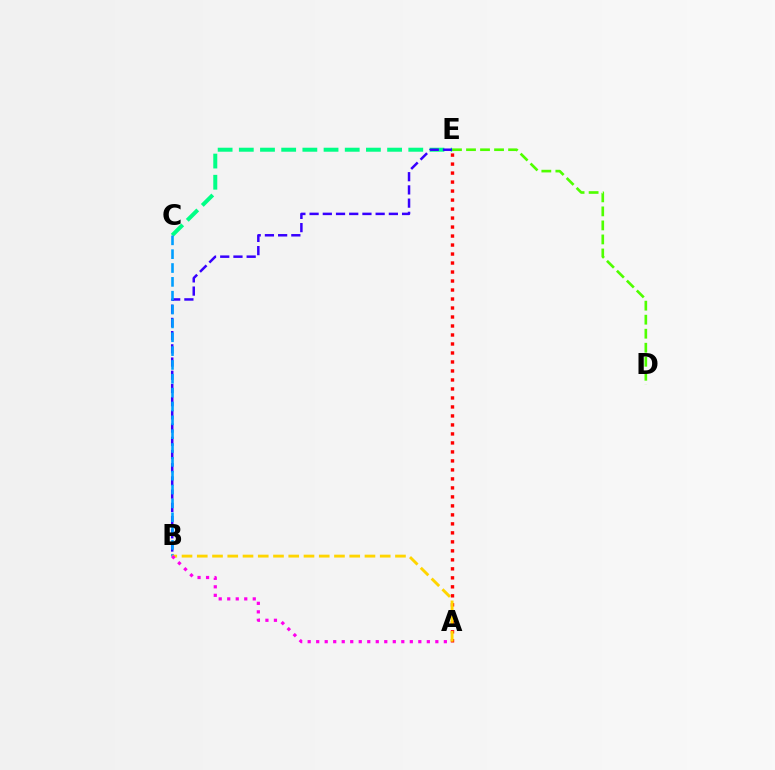{('D', 'E'): [{'color': '#4fff00', 'line_style': 'dashed', 'thickness': 1.91}], ('C', 'E'): [{'color': '#00ff86', 'line_style': 'dashed', 'thickness': 2.88}], ('B', 'E'): [{'color': '#3700ff', 'line_style': 'dashed', 'thickness': 1.79}], ('A', 'E'): [{'color': '#ff0000', 'line_style': 'dotted', 'thickness': 2.44}], ('B', 'C'): [{'color': '#009eff', 'line_style': 'dashed', 'thickness': 1.88}], ('A', 'B'): [{'color': '#ffd500', 'line_style': 'dashed', 'thickness': 2.07}, {'color': '#ff00ed', 'line_style': 'dotted', 'thickness': 2.31}]}